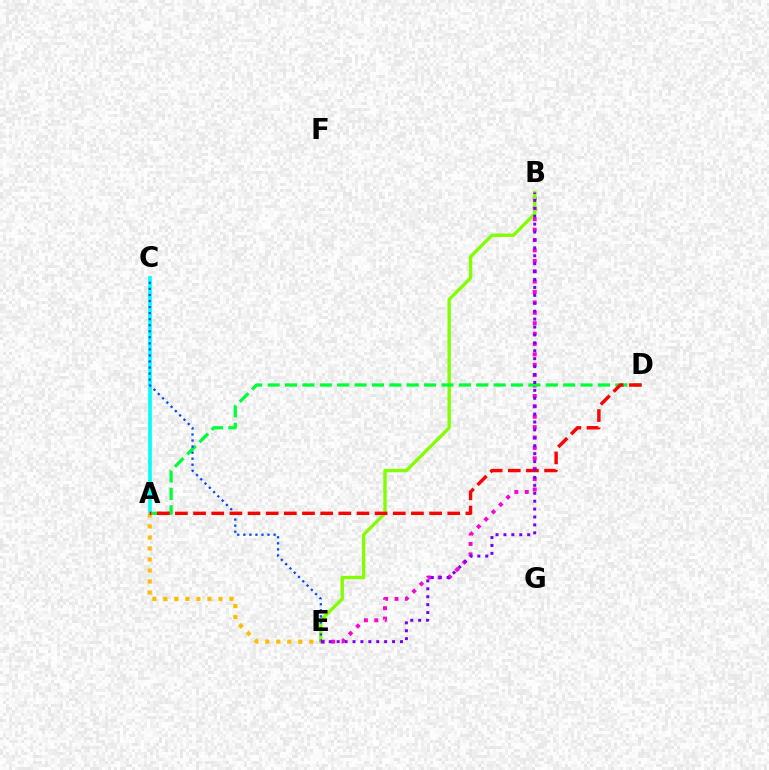{('B', 'E'): [{'color': '#ff00cf', 'line_style': 'dotted', 'thickness': 2.82}, {'color': '#84ff00', 'line_style': 'solid', 'thickness': 2.42}, {'color': '#7200ff', 'line_style': 'dotted', 'thickness': 2.15}], ('A', 'D'): [{'color': '#00ff39', 'line_style': 'dashed', 'thickness': 2.36}, {'color': '#ff0000', 'line_style': 'dashed', 'thickness': 2.47}], ('A', 'C'): [{'color': '#00fff6', 'line_style': 'solid', 'thickness': 2.6}], ('C', 'E'): [{'color': '#004bff', 'line_style': 'dotted', 'thickness': 1.64}], ('A', 'E'): [{'color': '#ffbd00', 'line_style': 'dotted', 'thickness': 2.99}]}